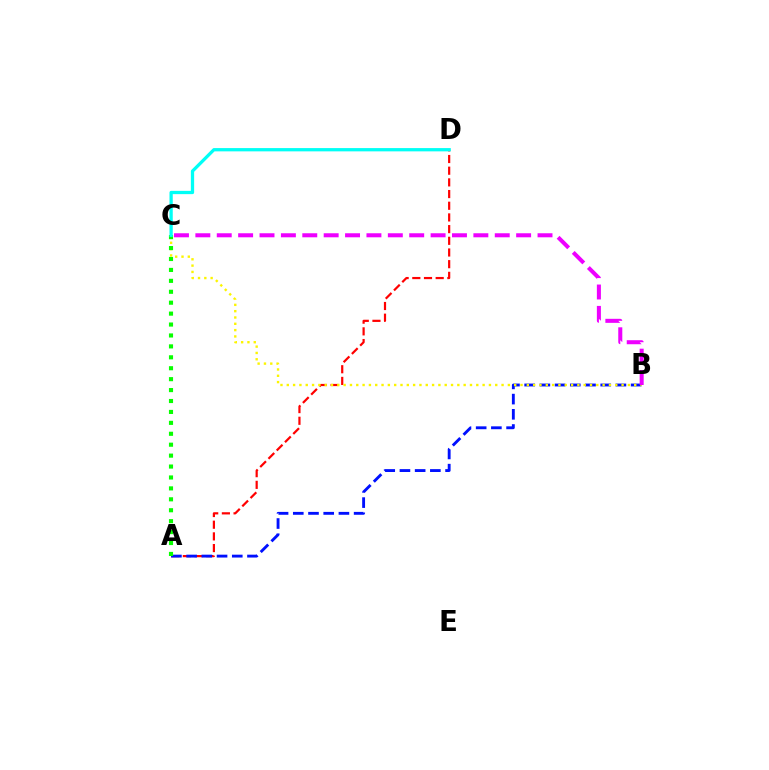{('A', 'D'): [{'color': '#ff0000', 'line_style': 'dashed', 'thickness': 1.59}], ('A', 'B'): [{'color': '#0010ff', 'line_style': 'dashed', 'thickness': 2.07}], ('B', 'C'): [{'color': '#fcf500', 'line_style': 'dotted', 'thickness': 1.72}, {'color': '#ee00ff', 'line_style': 'dashed', 'thickness': 2.91}], ('A', 'C'): [{'color': '#08ff00', 'line_style': 'dotted', 'thickness': 2.97}], ('C', 'D'): [{'color': '#00fff6', 'line_style': 'solid', 'thickness': 2.36}]}